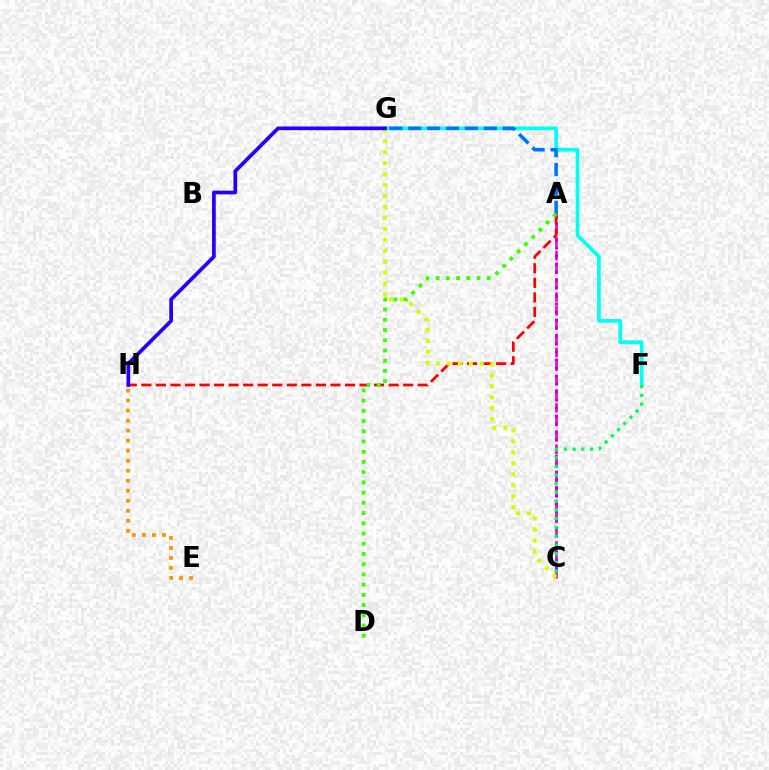{('A', 'C'): [{'color': '#ff00ac', 'line_style': 'dashed', 'thickness': 1.88}, {'color': '#b900ff', 'line_style': 'dotted', 'thickness': 2.17}], ('A', 'H'): [{'color': '#ff0000', 'line_style': 'dashed', 'thickness': 1.98}], ('F', 'G'): [{'color': '#00fff6', 'line_style': 'solid', 'thickness': 2.66}], ('A', 'G'): [{'color': '#0074ff', 'line_style': 'dashed', 'thickness': 2.57}], ('C', 'G'): [{'color': '#d1ff00', 'line_style': 'dotted', 'thickness': 2.97}], ('C', 'F'): [{'color': '#00ff5c', 'line_style': 'dotted', 'thickness': 2.38}], ('E', 'H'): [{'color': '#ff9400', 'line_style': 'dotted', 'thickness': 2.72}], ('G', 'H'): [{'color': '#2500ff', 'line_style': 'solid', 'thickness': 2.67}], ('A', 'D'): [{'color': '#3dff00', 'line_style': 'dotted', 'thickness': 2.78}]}